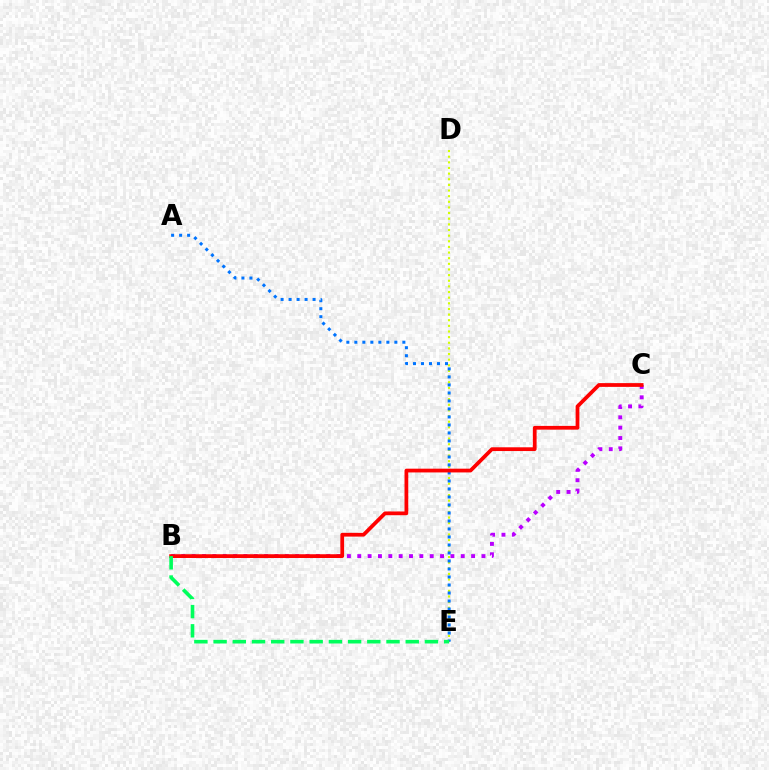{('D', 'E'): [{'color': '#d1ff00', 'line_style': 'dotted', 'thickness': 1.53}], ('A', 'E'): [{'color': '#0074ff', 'line_style': 'dotted', 'thickness': 2.17}], ('B', 'C'): [{'color': '#b900ff', 'line_style': 'dotted', 'thickness': 2.81}, {'color': '#ff0000', 'line_style': 'solid', 'thickness': 2.7}], ('B', 'E'): [{'color': '#00ff5c', 'line_style': 'dashed', 'thickness': 2.61}]}